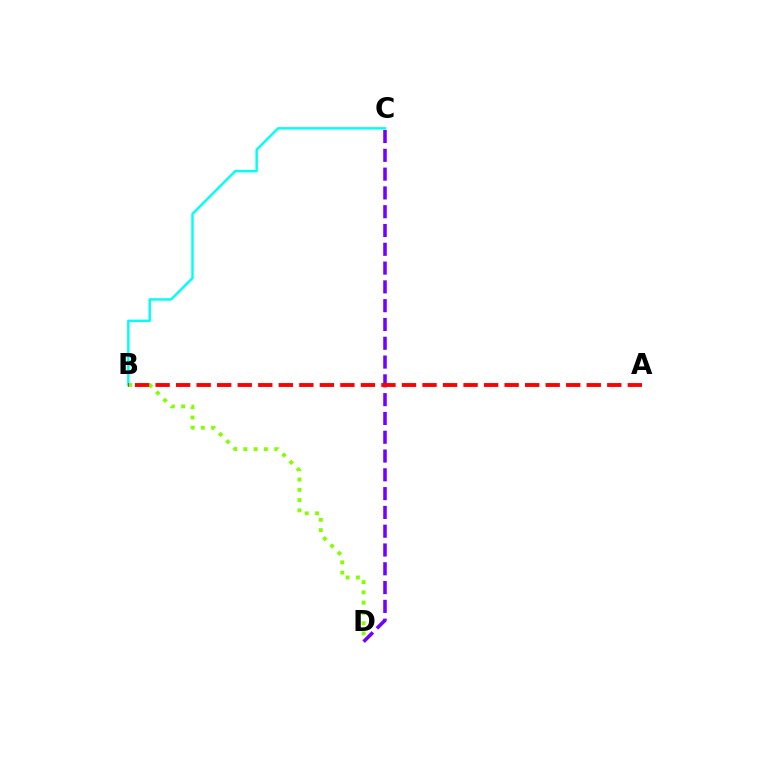{('B', 'D'): [{'color': '#84ff00', 'line_style': 'dotted', 'thickness': 2.79}], ('C', 'D'): [{'color': '#7200ff', 'line_style': 'dashed', 'thickness': 2.55}], ('B', 'C'): [{'color': '#00fff6', 'line_style': 'solid', 'thickness': 1.76}], ('A', 'B'): [{'color': '#ff0000', 'line_style': 'dashed', 'thickness': 2.79}]}